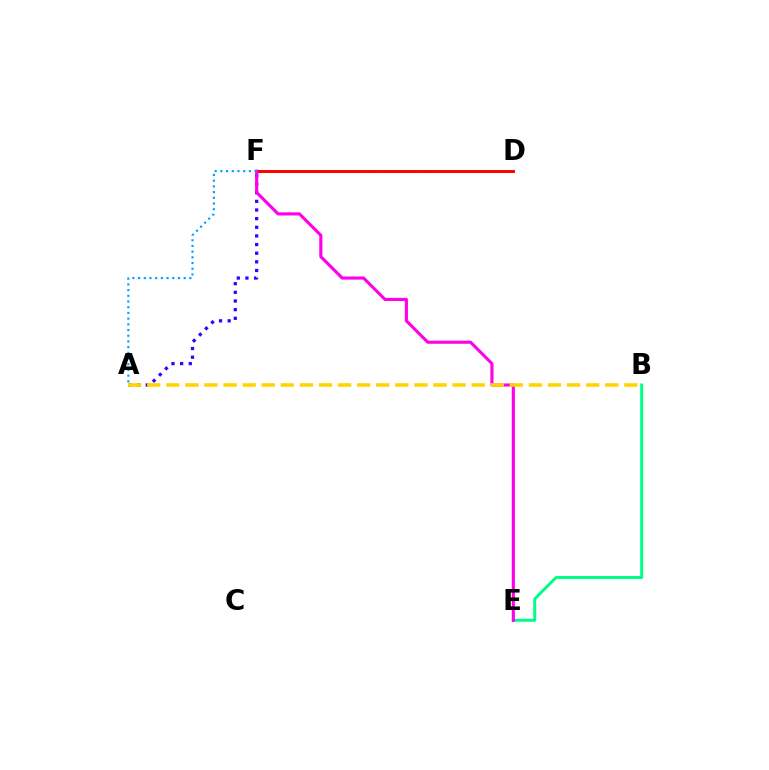{('D', 'F'): [{'color': '#4fff00', 'line_style': 'dashed', 'thickness': 1.87}, {'color': '#ff0000', 'line_style': 'solid', 'thickness': 2.1}], ('A', 'F'): [{'color': '#3700ff', 'line_style': 'dotted', 'thickness': 2.35}, {'color': '#009eff', 'line_style': 'dotted', 'thickness': 1.55}], ('B', 'E'): [{'color': '#00ff86', 'line_style': 'solid', 'thickness': 2.14}], ('E', 'F'): [{'color': '#ff00ed', 'line_style': 'solid', 'thickness': 2.25}], ('A', 'B'): [{'color': '#ffd500', 'line_style': 'dashed', 'thickness': 2.59}]}